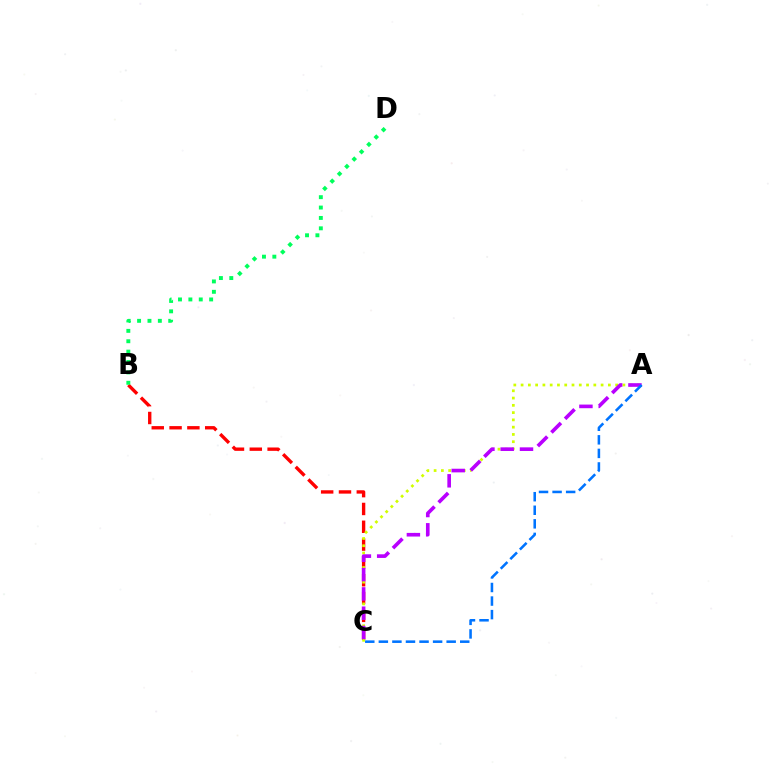{('B', 'C'): [{'color': '#ff0000', 'line_style': 'dashed', 'thickness': 2.42}], ('A', 'C'): [{'color': '#d1ff00', 'line_style': 'dotted', 'thickness': 1.98}, {'color': '#b900ff', 'line_style': 'dashed', 'thickness': 2.62}, {'color': '#0074ff', 'line_style': 'dashed', 'thickness': 1.84}], ('B', 'D'): [{'color': '#00ff5c', 'line_style': 'dotted', 'thickness': 2.82}]}